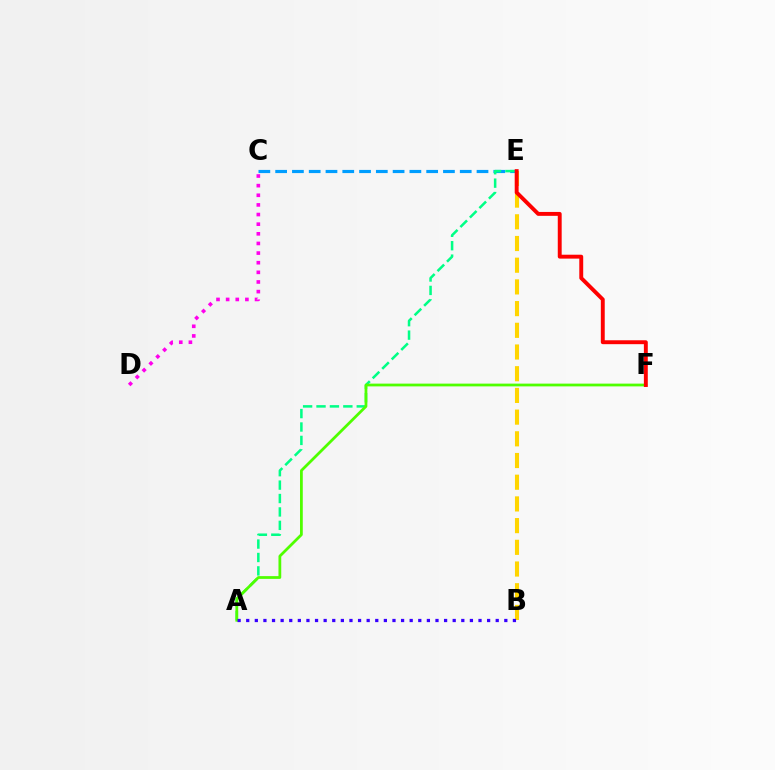{('C', 'D'): [{'color': '#ff00ed', 'line_style': 'dotted', 'thickness': 2.62}], ('C', 'E'): [{'color': '#009eff', 'line_style': 'dashed', 'thickness': 2.28}], ('A', 'E'): [{'color': '#00ff86', 'line_style': 'dashed', 'thickness': 1.82}], ('A', 'F'): [{'color': '#4fff00', 'line_style': 'solid', 'thickness': 1.99}], ('B', 'E'): [{'color': '#ffd500', 'line_style': 'dashed', 'thickness': 2.95}], ('A', 'B'): [{'color': '#3700ff', 'line_style': 'dotted', 'thickness': 2.34}], ('E', 'F'): [{'color': '#ff0000', 'line_style': 'solid', 'thickness': 2.81}]}